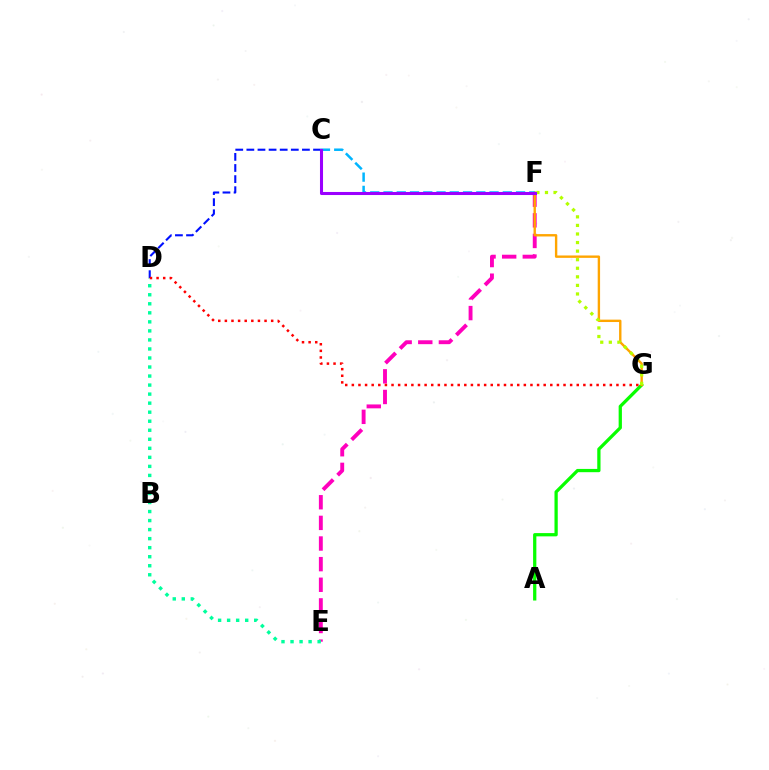{('E', 'F'): [{'color': '#ff00bd', 'line_style': 'dashed', 'thickness': 2.8}], ('C', 'D'): [{'color': '#0010ff', 'line_style': 'dashed', 'thickness': 1.51}], ('A', 'G'): [{'color': '#08ff00', 'line_style': 'solid', 'thickness': 2.35}], ('D', 'E'): [{'color': '#00ff9d', 'line_style': 'dotted', 'thickness': 2.45}], ('F', 'G'): [{'color': '#ffa500', 'line_style': 'solid', 'thickness': 1.72}, {'color': '#b3ff00', 'line_style': 'dotted', 'thickness': 2.33}], ('C', 'F'): [{'color': '#00b5ff', 'line_style': 'dashed', 'thickness': 1.8}, {'color': '#9b00ff', 'line_style': 'solid', 'thickness': 2.2}], ('D', 'G'): [{'color': '#ff0000', 'line_style': 'dotted', 'thickness': 1.8}]}